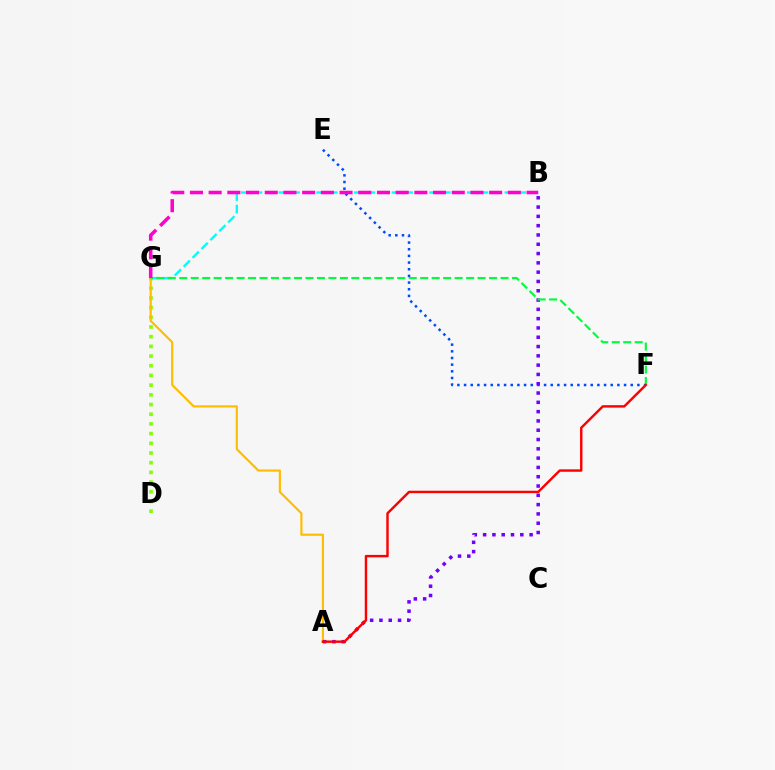{('E', 'F'): [{'color': '#004bff', 'line_style': 'dotted', 'thickness': 1.81}], ('D', 'G'): [{'color': '#84ff00', 'line_style': 'dotted', 'thickness': 2.63}], ('B', 'G'): [{'color': '#00fff6', 'line_style': 'dashed', 'thickness': 1.71}, {'color': '#ff00cf', 'line_style': 'dashed', 'thickness': 2.54}], ('A', 'G'): [{'color': '#ffbd00', 'line_style': 'solid', 'thickness': 1.57}], ('A', 'B'): [{'color': '#7200ff', 'line_style': 'dotted', 'thickness': 2.53}], ('F', 'G'): [{'color': '#00ff39', 'line_style': 'dashed', 'thickness': 1.56}], ('A', 'F'): [{'color': '#ff0000', 'line_style': 'solid', 'thickness': 1.75}]}